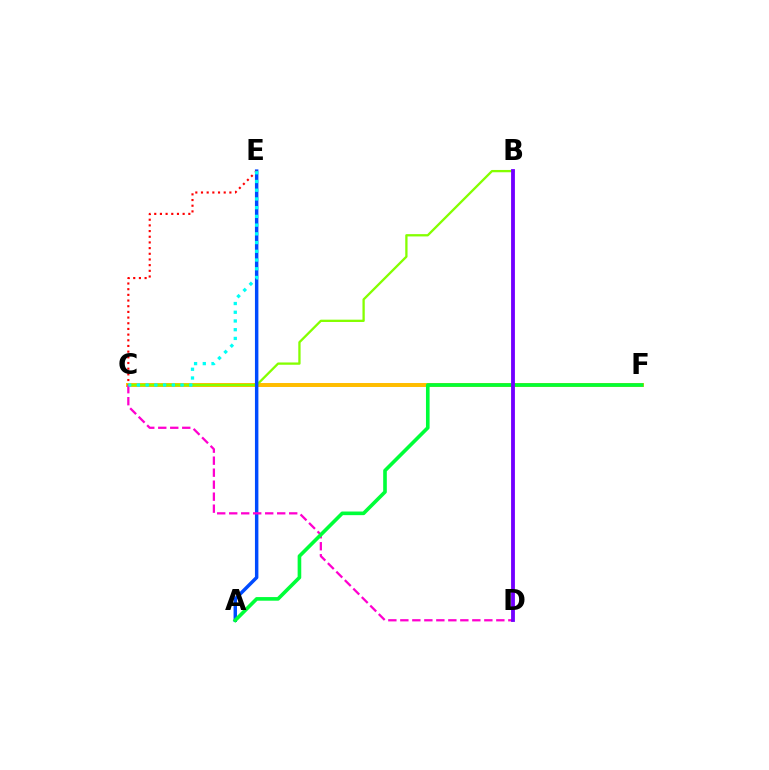{('C', 'F'): [{'color': '#ffbd00', 'line_style': 'solid', 'thickness': 2.86}], ('B', 'C'): [{'color': '#84ff00', 'line_style': 'solid', 'thickness': 1.66}], ('A', 'E'): [{'color': '#004bff', 'line_style': 'solid', 'thickness': 2.48}], ('C', 'E'): [{'color': '#ff0000', 'line_style': 'dotted', 'thickness': 1.54}, {'color': '#00fff6', 'line_style': 'dotted', 'thickness': 2.37}], ('C', 'D'): [{'color': '#ff00cf', 'line_style': 'dashed', 'thickness': 1.63}], ('A', 'F'): [{'color': '#00ff39', 'line_style': 'solid', 'thickness': 2.61}], ('B', 'D'): [{'color': '#7200ff', 'line_style': 'solid', 'thickness': 2.76}]}